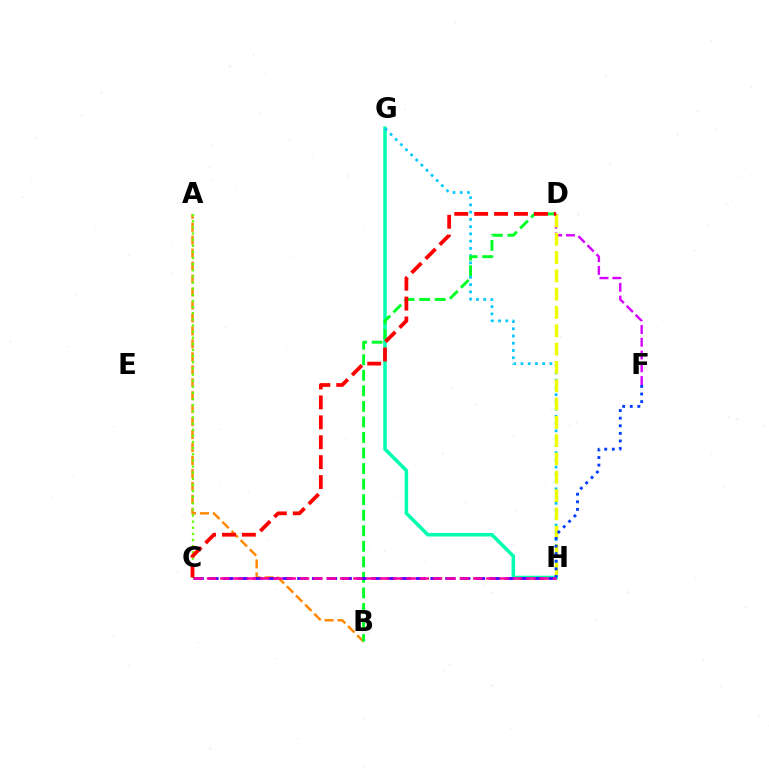{('D', 'F'): [{'color': '#d600ff', 'line_style': 'dashed', 'thickness': 1.73}], ('G', 'H'): [{'color': '#00ffaf', 'line_style': 'solid', 'thickness': 2.55}, {'color': '#00c7ff', 'line_style': 'dotted', 'thickness': 1.97}], ('A', 'B'): [{'color': '#ff8800', 'line_style': 'dashed', 'thickness': 1.76}], ('A', 'C'): [{'color': '#66ff00', 'line_style': 'dotted', 'thickness': 1.67}], ('B', 'D'): [{'color': '#00ff27', 'line_style': 'dashed', 'thickness': 2.11}], ('C', 'H'): [{'color': '#4f00ff', 'line_style': 'dashed', 'thickness': 2.01}, {'color': '#ff00a0', 'line_style': 'dashed', 'thickness': 1.81}], ('D', 'H'): [{'color': '#eeff00', 'line_style': 'dashed', 'thickness': 2.49}], ('C', 'D'): [{'color': '#ff0000', 'line_style': 'dashed', 'thickness': 2.71}], ('F', 'H'): [{'color': '#003fff', 'line_style': 'dotted', 'thickness': 2.06}]}